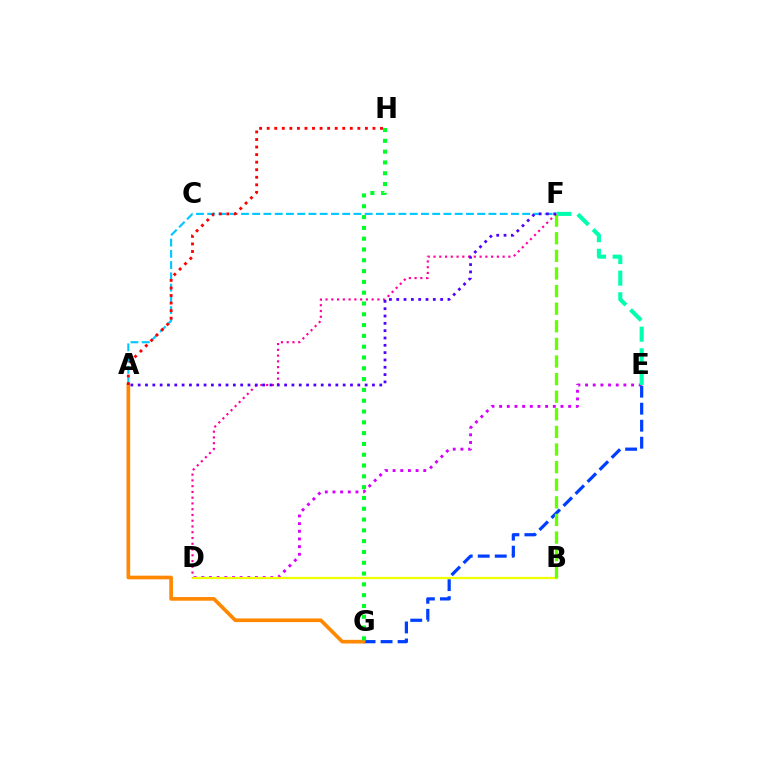{('D', 'E'): [{'color': '#d600ff', 'line_style': 'dotted', 'thickness': 2.08}], ('E', 'G'): [{'color': '#003fff', 'line_style': 'dashed', 'thickness': 2.31}], ('A', 'F'): [{'color': '#00c7ff', 'line_style': 'dashed', 'thickness': 1.53}, {'color': '#4f00ff', 'line_style': 'dotted', 'thickness': 1.99}], ('E', 'F'): [{'color': '#00ffaf', 'line_style': 'dashed', 'thickness': 2.94}], ('A', 'G'): [{'color': '#ff8800', 'line_style': 'solid', 'thickness': 2.64}], ('B', 'D'): [{'color': '#eeff00', 'line_style': 'solid', 'thickness': 1.6}], ('B', 'F'): [{'color': '#66ff00', 'line_style': 'dashed', 'thickness': 2.39}], ('D', 'F'): [{'color': '#ff00a0', 'line_style': 'dotted', 'thickness': 1.56}], ('A', 'H'): [{'color': '#ff0000', 'line_style': 'dotted', 'thickness': 2.05}], ('G', 'H'): [{'color': '#00ff27', 'line_style': 'dotted', 'thickness': 2.94}]}